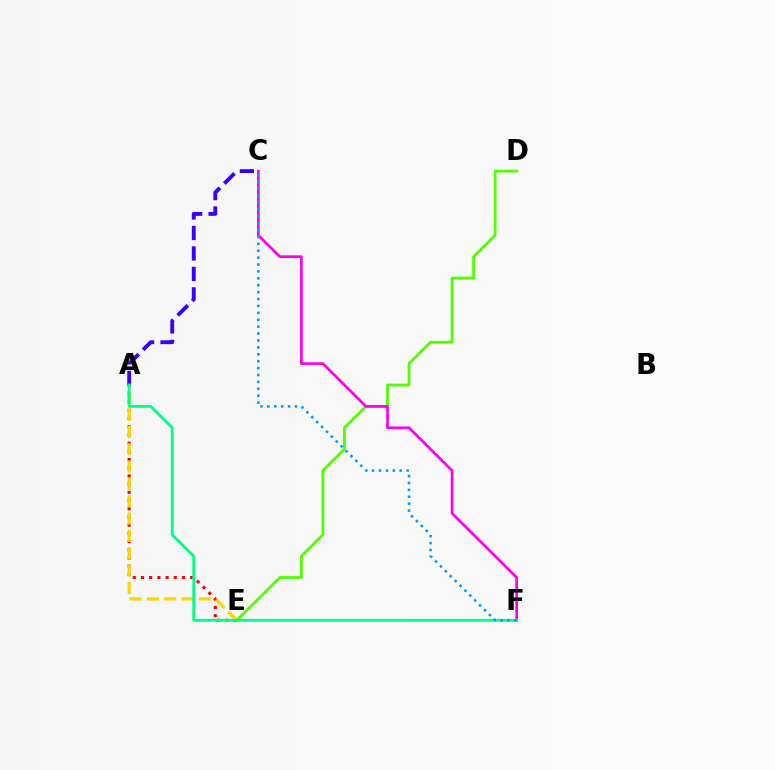{('A', 'C'): [{'color': '#3700ff', 'line_style': 'dashed', 'thickness': 2.78}], ('D', 'E'): [{'color': '#4fff00', 'line_style': 'solid', 'thickness': 2.0}], ('C', 'F'): [{'color': '#ff00ed', 'line_style': 'solid', 'thickness': 1.94}, {'color': '#009eff', 'line_style': 'dotted', 'thickness': 1.88}], ('A', 'E'): [{'color': '#ff0000', 'line_style': 'dotted', 'thickness': 2.23}, {'color': '#ffd500', 'line_style': 'dashed', 'thickness': 2.36}], ('A', 'F'): [{'color': '#00ff86', 'line_style': 'solid', 'thickness': 2.03}]}